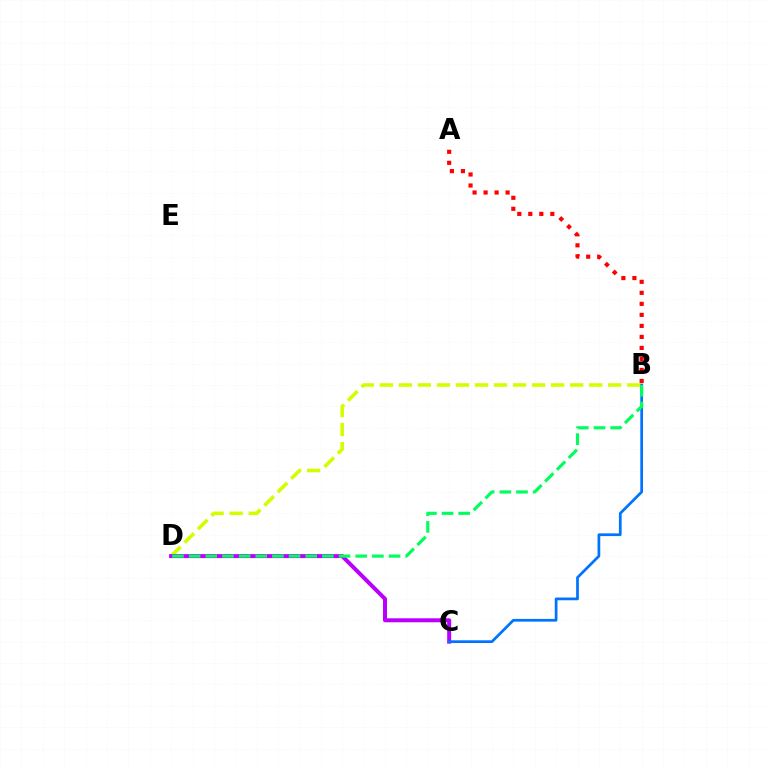{('A', 'B'): [{'color': '#ff0000', 'line_style': 'dotted', 'thickness': 2.99}], ('B', 'D'): [{'color': '#d1ff00', 'line_style': 'dashed', 'thickness': 2.59}, {'color': '#00ff5c', 'line_style': 'dashed', 'thickness': 2.26}], ('C', 'D'): [{'color': '#b900ff', 'line_style': 'solid', 'thickness': 2.87}], ('B', 'C'): [{'color': '#0074ff', 'line_style': 'solid', 'thickness': 1.97}]}